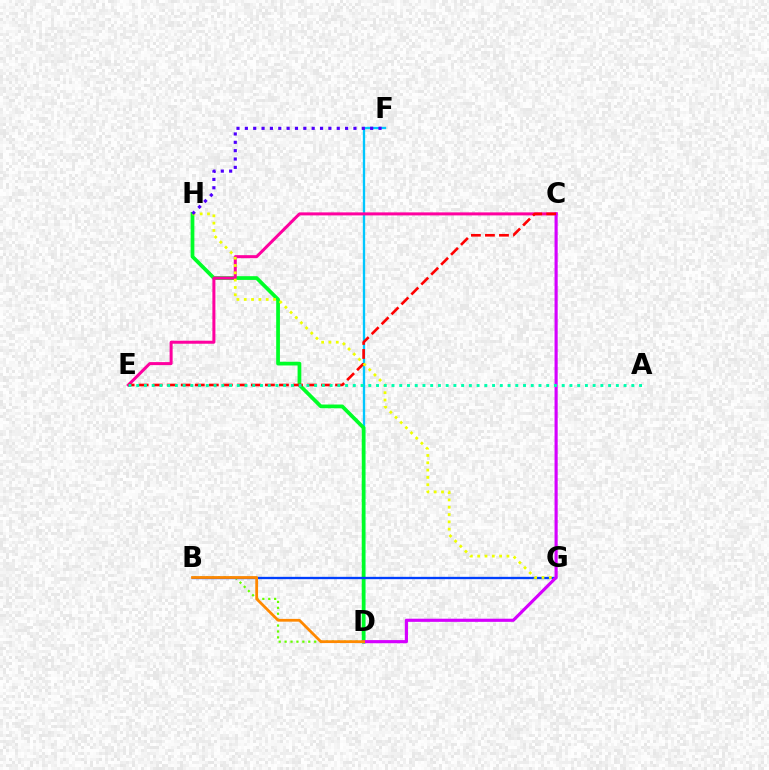{('D', 'F'): [{'color': '#00c7ff', 'line_style': 'solid', 'thickness': 1.68}], ('B', 'D'): [{'color': '#66ff00', 'line_style': 'dotted', 'thickness': 1.61}, {'color': '#ff8800', 'line_style': 'solid', 'thickness': 2.0}], ('D', 'H'): [{'color': '#00ff27', 'line_style': 'solid', 'thickness': 2.69}], ('C', 'E'): [{'color': '#ff00a0', 'line_style': 'solid', 'thickness': 2.17}, {'color': '#ff0000', 'line_style': 'dashed', 'thickness': 1.91}], ('B', 'G'): [{'color': '#003fff', 'line_style': 'solid', 'thickness': 1.68}], ('C', 'D'): [{'color': '#d600ff', 'line_style': 'solid', 'thickness': 2.26}], ('G', 'H'): [{'color': '#eeff00', 'line_style': 'dotted', 'thickness': 1.99}], ('A', 'E'): [{'color': '#00ffaf', 'line_style': 'dotted', 'thickness': 2.1}], ('F', 'H'): [{'color': '#4f00ff', 'line_style': 'dotted', 'thickness': 2.27}]}